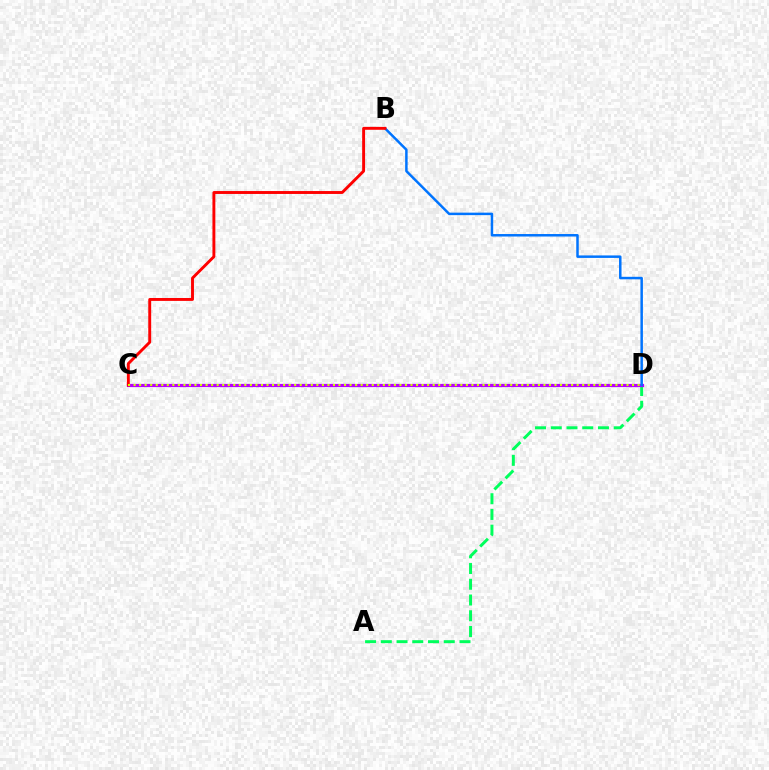{('A', 'D'): [{'color': '#00ff5c', 'line_style': 'dashed', 'thickness': 2.14}], ('C', 'D'): [{'color': '#b900ff', 'line_style': 'solid', 'thickness': 2.31}, {'color': '#d1ff00', 'line_style': 'dotted', 'thickness': 1.5}], ('B', 'D'): [{'color': '#0074ff', 'line_style': 'solid', 'thickness': 1.79}], ('B', 'C'): [{'color': '#ff0000', 'line_style': 'solid', 'thickness': 2.09}]}